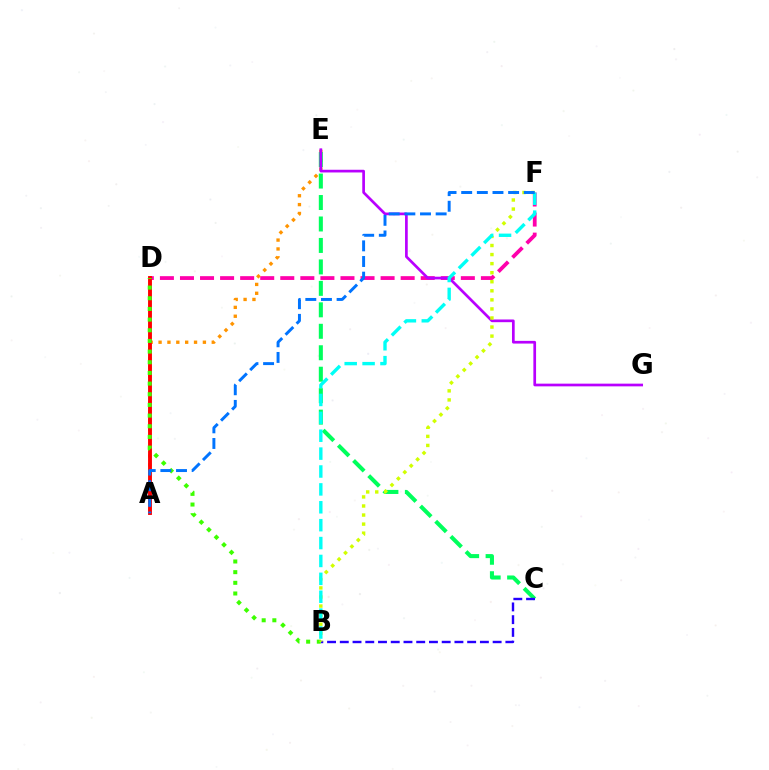{('D', 'F'): [{'color': '#ff00ac', 'line_style': 'dashed', 'thickness': 2.73}], ('A', 'E'): [{'color': '#ff9400', 'line_style': 'dotted', 'thickness': 2.41}], ('A', 'D'): [{'color': '#ff0000', 'line_style': 'solid', 'thickness': 2.79}], ('C', 'E'): [{'color': '#00ff5c', 'line_style': 'dashed', 'thickness': 2.92}], ('B', 'C'): [{'color': '#2500ff', 'line_style': 'dashed', 'thickness': 1.73}], ('E', 'G'): [{'color': '#b900ff', 'line_style': 'solid', 'thickness': 1.94}], ('B', 'D'): [{'color': '#3dff00', 'line_style': 'dotted', 'thickness': 2.9}], ('B', 'F'): [{'color': '#d1ff00', 'line_style': 'dotted', 'thickness': 2.46}, {'color': '#00fff6', 'line_style': 'dashed', 'thickness': 2.43}], ('A', 'F'): [{'color': '#0074ff', 'line_style': 'dashed', 'thickness': 2.13}]}